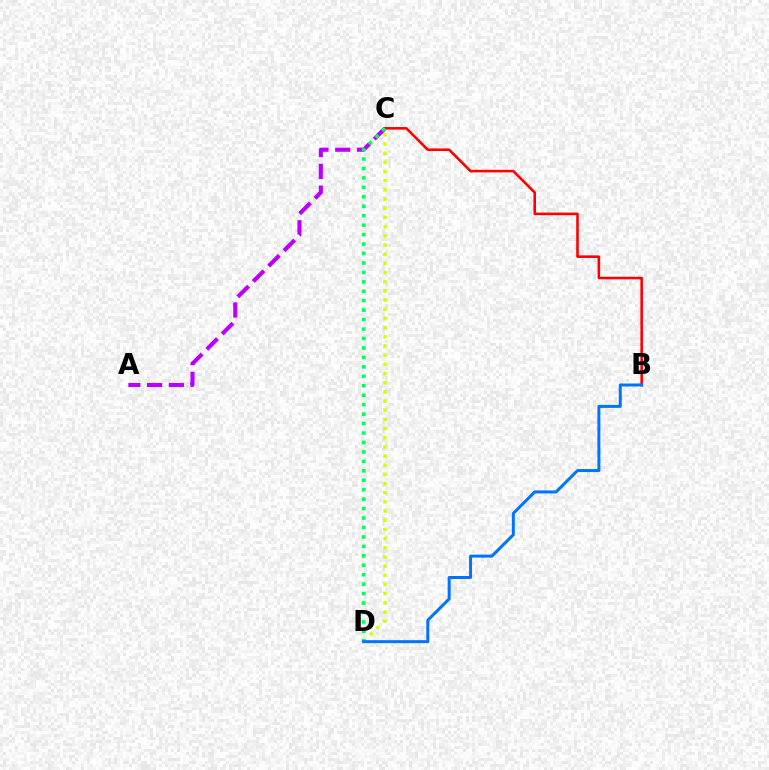{('C', 'D'): [{'color': '#d1ff00', 'line_style': 'dotted', 'thickness': 2.49}, {'color': '#00ff5c', 'line_style': 'dotted', 'thickness': 2.57}], ('B', 'C'): [{'color': '#ff0000', 'line_style': 'solid', 'thickness': 1.86}], ('A', 'C'): [{'color': '#b900ff', 'line_style': 'dashed', 'thickness': 2.96}], ('B', 'D'): [{'color': '#0074ff', 'line_style': 'solid', 'thickness': 2.16}]}